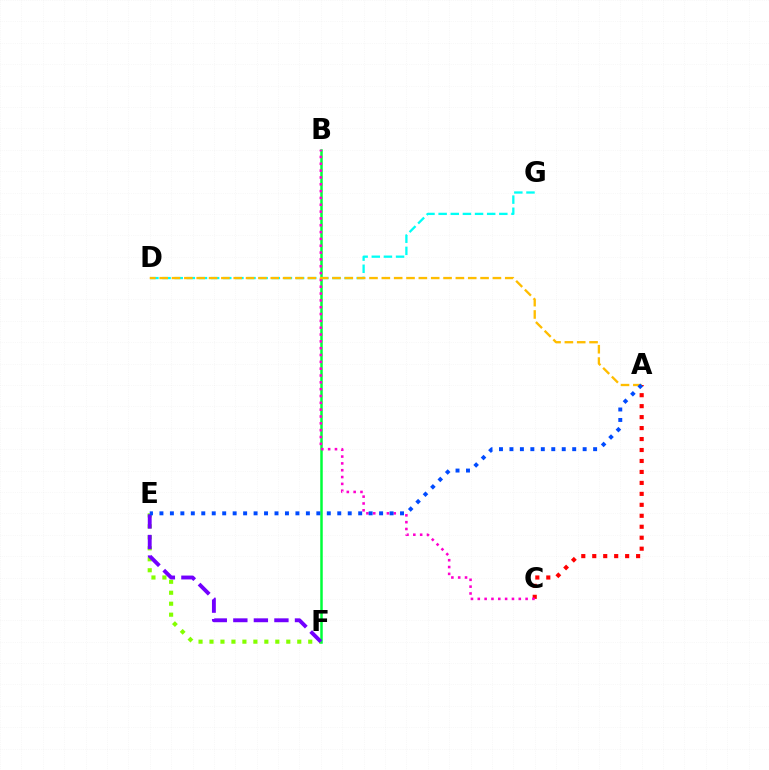{('E', 'F'): [{'color': '#84ff00', 'line_style': 'dotted', 'thickness': 2.98}, {'color': '#7200ff', 'line_style': 'dashed', 'thickness': 2.79}], ('B', 'F'): [{'color': '#00ff39', 'line_style': 'solid', 'thickness': 1.8}], ('D', 'G'): [{'color': '#00fff6', 'line_style': 'dashed', 'thickness': 1.65}], ('A', 'C'): [{'color': '#ff0000', 'line_style': 'dotted', 'thickness': 2.98}], ('B', 'C'): [{'color': '#ff00cf', 'line_style': 'dotted', 'thickness': 1.86}], ('A', 'D'): [{'color': '#ffbd00', 'line_style': 'dashed', 'thickness': 1.68}], ('A', 'E'): [{'color': '#004bff', 'line_style': 'dotted', 'thickness': 2.84}]}